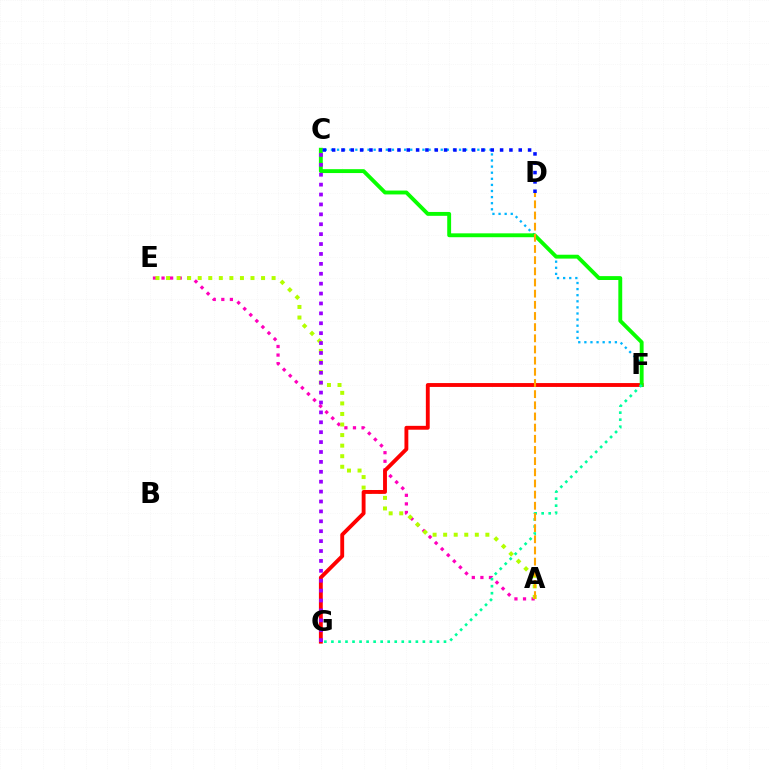{('A', 'E'): [{'color': '#ff00bd', 'line_style': 'dotted', 'thickness': 2.33}, {'color': '#b3ff00', 'line_style': 'dotted', 'thickness': 2.87}], ('C', 'F'): [{'color': '#00b5ff', 'line_style': 'dotted', 'thickness': 1.66}, {'color': '#08ff00', 'line_style': 'solid', 'thickness': 2.79}], ('F', 'G'): [{'color': '#ff0000', 'line_style': 'solid', 'thickness': 2.78}, {'color': '#00ff9d', 'line_style': 'dotted', 'thickness': 1.91}], ('C', 'D'): [{'color': '#0010ff', 'line_style': 'dotted', 'thickness': 2.54}], ('C', 'G'): [{'color': '#9b00ff', 'line_style': 'dotted', 'thickness': 2.69}], ('A', 'D'): [{'color': '#ffa500', 'line_style': 'dashed', 'thickness': 1.52}]}